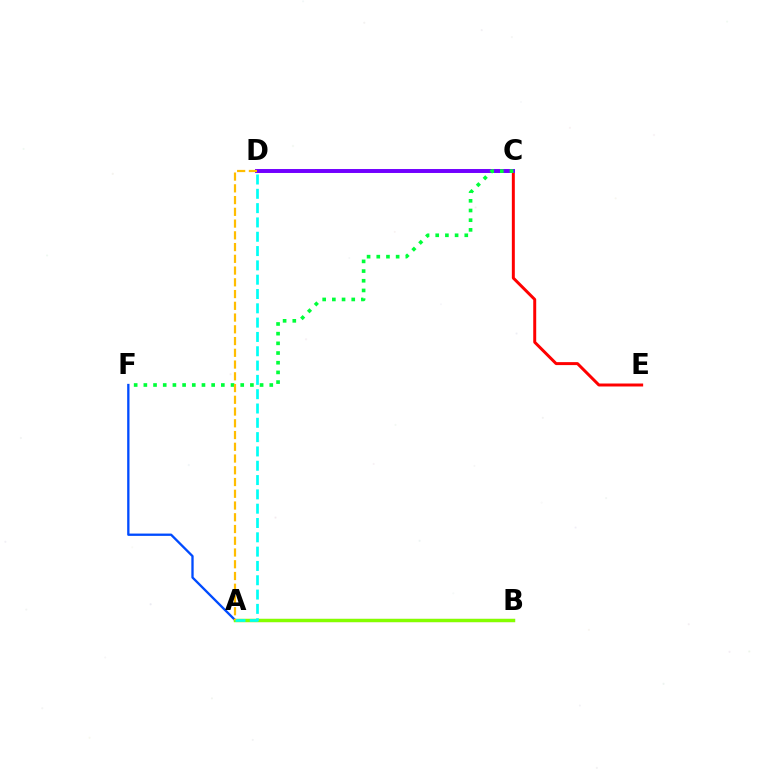{('C', 'E'): [{'color': '#ff0000', 'line_style': 'solid', 'thickness': 2.14}], ('A', 'F'): [{'color': '#004bff', 'line_style': 'solid', 'thickness': 1.67}], ('C', 'D'): [{'color': '#7200ff', 'line_style': 'solid', 'thickness': 2.84}], ('C', 'F'): [{'color': '#00ff39', 'line_style': 'dotted', 'thickness': 2.63}], ('A', 'B'): [{'color': '#ff00cf', 'line_style': 'solid', 'thickness': 2.21}, {'color': '#84ff00', 'line_style': 'solid', 'thickness': 2.46}], ('A', 'D'): [{'color': '#00fff6', 'line_style': 'dashed', 'thickness': 1.94}, {'color': '#ffbd00', 'line_style': 'dashed', 'thickness': 1.6}]}